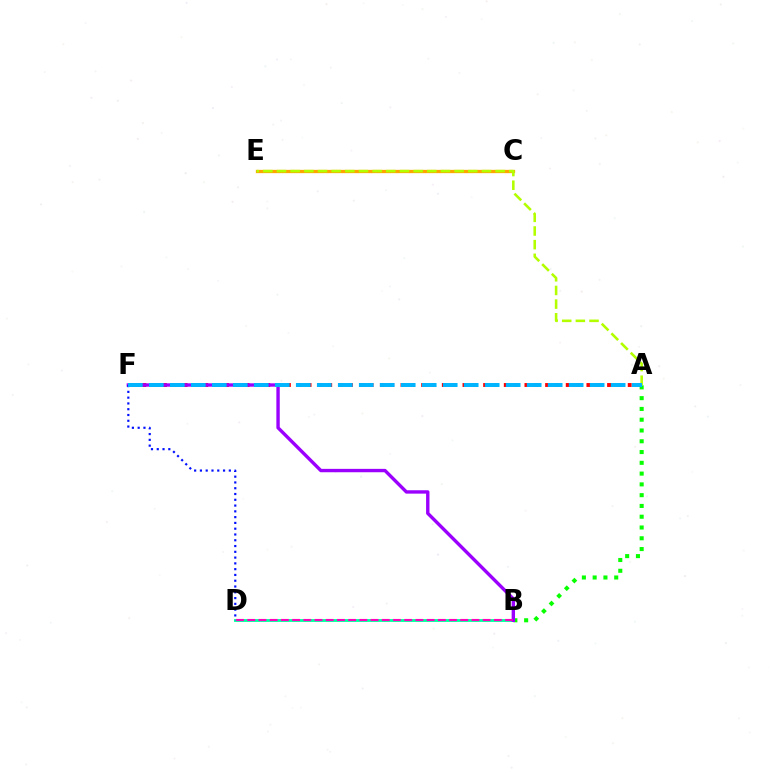{('C', 'E'): [{'color': '#ffa500', 'line_style': 'solid', 'thickness': 2.37}], ('B', 'D'): [{'color': '#00ff9d', 'line_style': 'solid', 'thickness': 2.05}, {'color': '#ff00bd', 'line_style': 'dashed', 'thickness': 1.52}], ('A', 'F'): [{'color': '#ff0000', 'line_style': 'dotted', 'thickness': 2.81}, {'color': '#00b5ff', 'line_style': 'dashed', 'thickness': 2.85}], ('A', 'E'): [{'color': '#b3ff00', 'line_style': 'dashed', 'thickness': 1.86}], ('A', 'B'): [{'color': '#08ff00', 'line_style': 'dotted', 'thickness': 2.93}], ('B', 'F'): [{'color': '#9b00ff', 'line_style': 'solid', 'thickness': 2.43}], ('D', 'F'): [{'color': '#0010ff', 'line_style': 'dotted', 'thickness': 1.57}]}